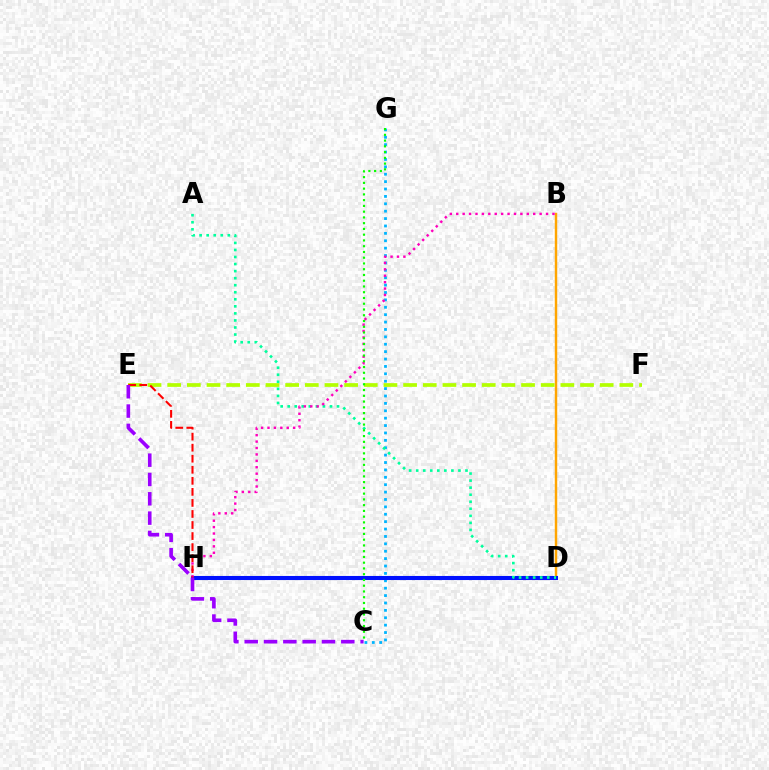{('B', 'D'): [{'color': '#ffa500', 'line_style': 'solid', 'thickness': 1.76}], ('C', 'G'): [{'color': '#00b5ff', 'line_style': 'dotted', 'thickness': 2.01}, {'color': '#08ff00', 'line_style': 'dotted', 'thickness': 1.56}], ('D', 'H'): [{'color': '#0010ff', 'line_style': 'solid', 'thickness': 2.93}], ('A', 'D'): [{'color': '#00ff9d', 'line_style': 'dotted', 'thickness': 1.91}], ('E', 'F'): [{'color': '#b3ff00', 'line_style': 'dashed', 'thickness': 2.67}], ('B', 'H'): [{'color': '#ff00bd', 'line_style': 'dotted', 'thickness': 1.74}], ('E', 'H'): [{'color': '#ff0000', 'line_style': 'dashed', 'thickness': 1.5}], ('C', 'E'): [{'color': '#9b00ff', 'line_style': 'dashed', 'thickness': 2.62}]}